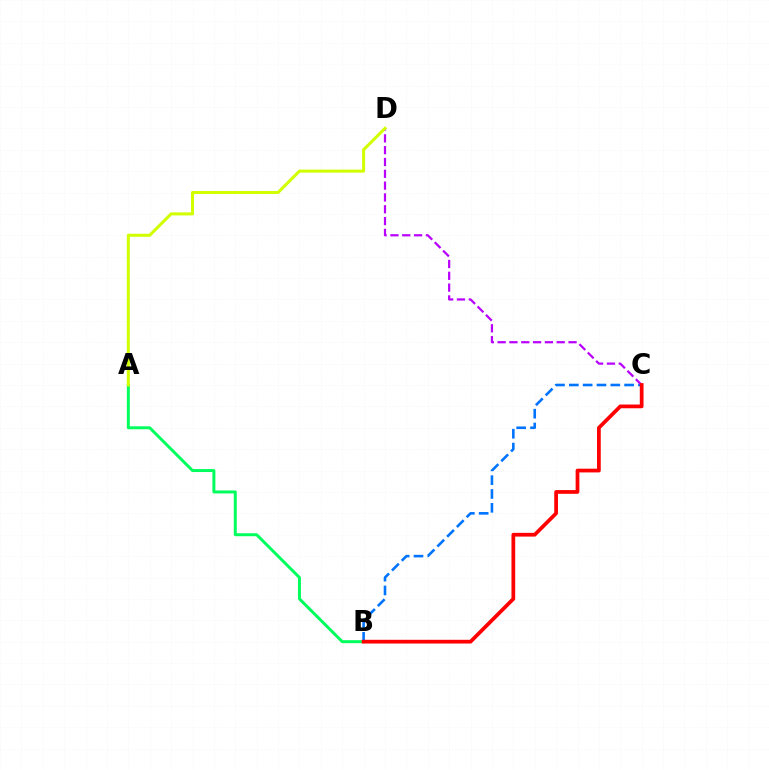{('B', 'C'): [{'color': '#0074ff', 'line_style': 'dashed', 'thickness': 1.88}, {'color': '#ff0000', 'line_style': 'solid', 'thickness': 2.69}], ('C', 'D'): [{'color': '#b900ff', 'line_style': 'dashed', 'thickness': 1.61}], ('A', 'B'): [{'color': '#00ff5c', 'line_style': 'solid', 'thickness': 2.14}], ('A', 'D'): [{'color': '#d1ff00', 'line_style': 'solid', 'thickness': 2.19}]}